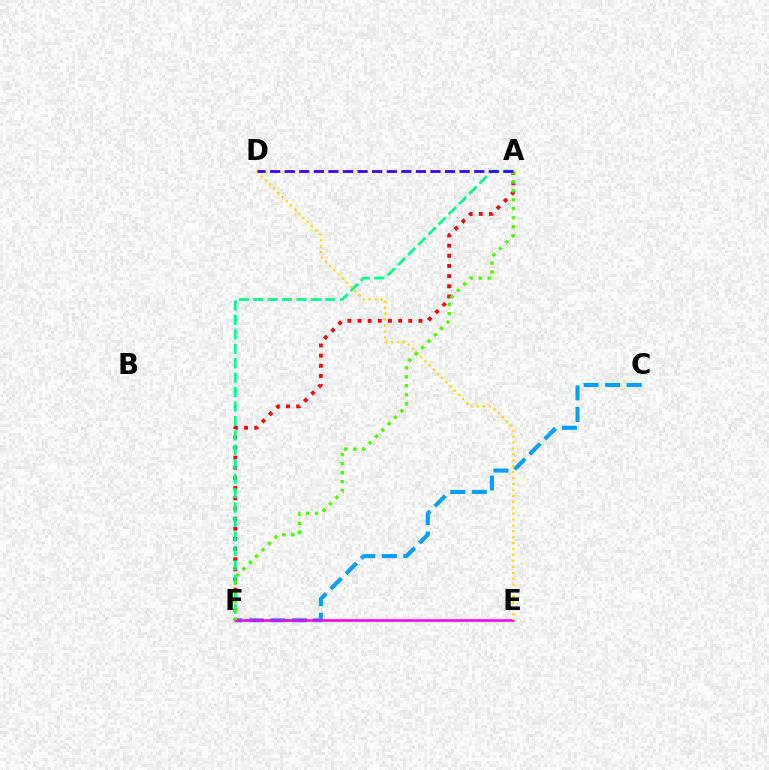{('A', 'F'): [{'color': '#ff0000', 'line_style': 'dotted', 'thickness': 2.76}, {'color': '#00ff86', 'line_style': 'dashed', 'thickness': 1.96}, {'color': '#4fff00', 'line_style': 'dotted', 'thickness': 2.44}], ('C', 'F'): [{'color': '#009eff', 'line_style': 'dashed', 'thickness': 2.92}], ('E', 'F'): [{'color': '#ff00ed', 'line_style': 'solid', 'thickness': 1.85}], ('D', 'E'): [{'color': '#ffd500', 'line_style': 'dotted', 'thickness': 1.61}], ('A', 'D'): [{'color': '#3700ff', 'line_style': 'dashed', 'thickness': 1.98}]}